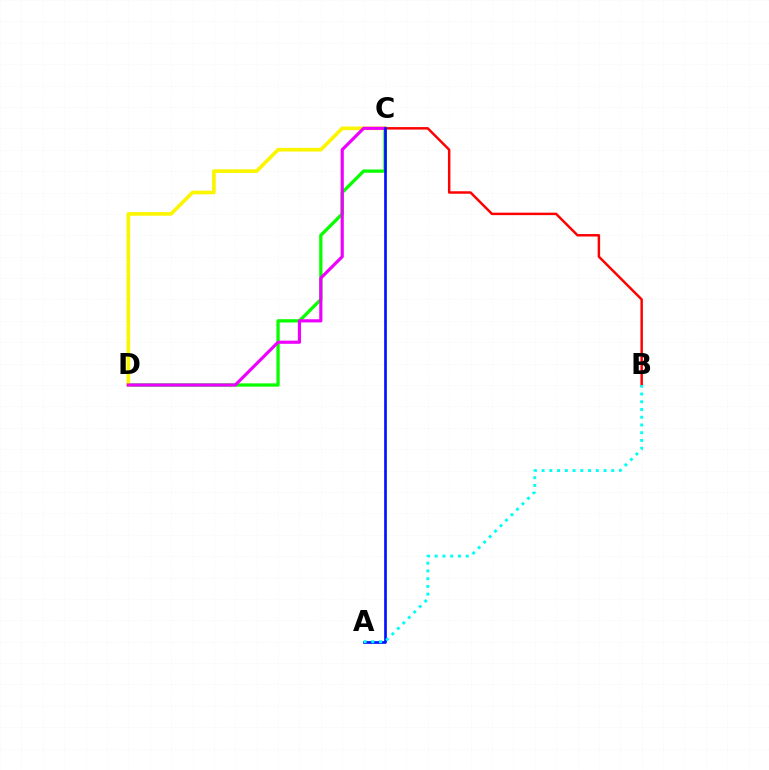{('C', 'D'): [{'color': '#08ff00', 'line_style': 'solid', 'thickness': 2.36}, {'color': '#fcf500', 'line_style': 'solid', 'thickness': 2.63}, {'color': '#ee00ff', 'line_style': 'solid', 'thickness': 2.28}], ('B', 'C'): [{'color': '#ff0000', 'line_style': 'solid', 'thickness': 1.78}], ('A', 'C'): [{'color': '#0010ff', 'line_style': 'solid', 'thickness': 1.91}], ('A', 'B'): [{'color': '#00fff6', 'line_style': 'dotted', 'thickness': 2.1}]}